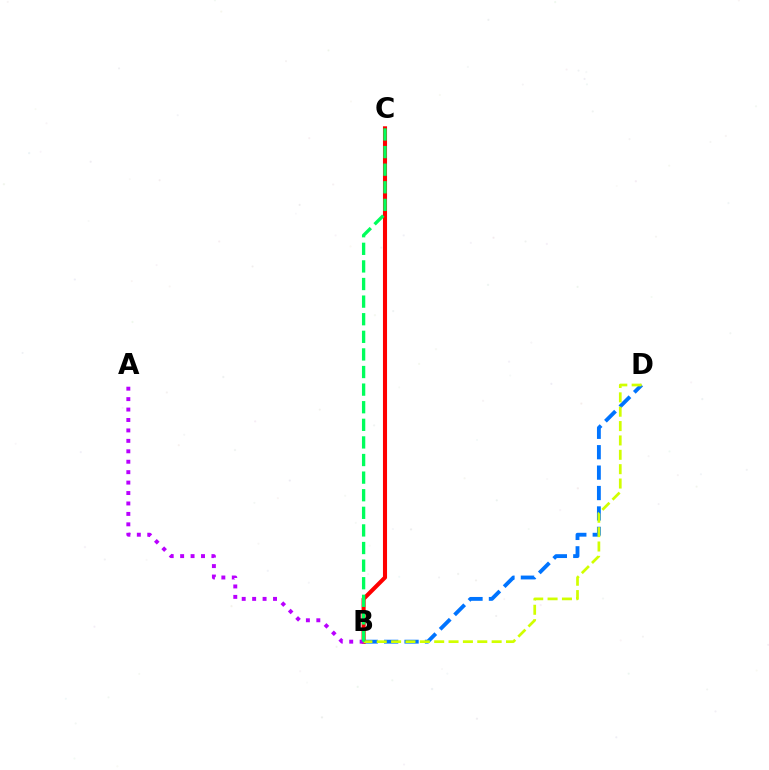{('B', 'D'): [{'color': '#0074ff', 'line_style': 'dashed', 'thickness': 2.77}, {'color': '#d1ff00', 'line_style': 'dashed', 'thickness': 1.95}], ('B', 'C'): [{'color': '#ff0000', 'line_style': 'solid', 'thickness': 2.94}, {'color': '#00ff5c', 'line_style': 'dashed', 'thickness': 2.39}], ('A', 'B'): [{'color': '#b900ff', 'line_style': 'dotted', 'thickness': 2.84}]}